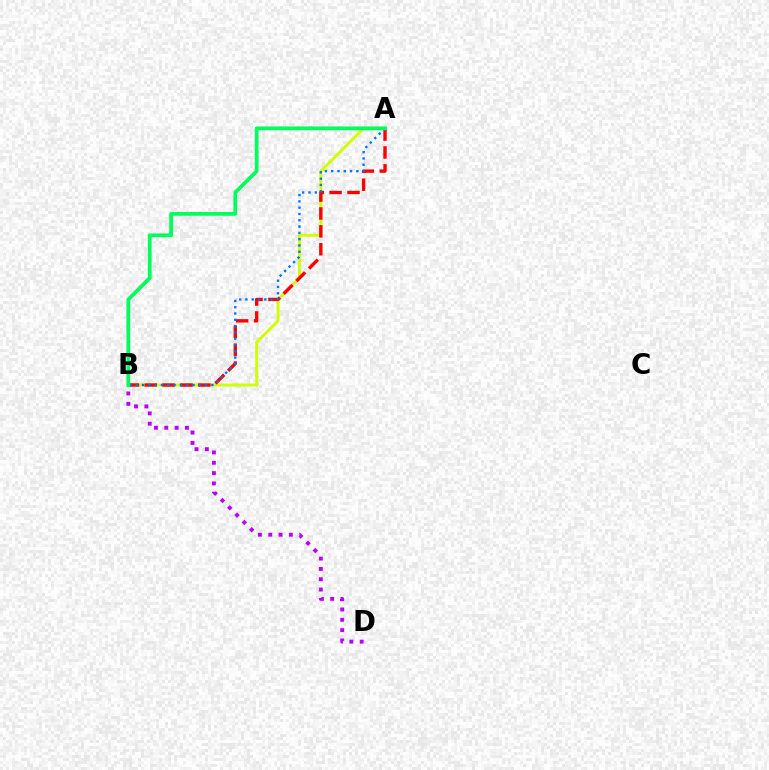{('B', 'D'): [{'color': '#b900ff', 'line_style': 'dotted', 'thickness': 2.81}], ('A', 'B'): [{'color': '#d1ff00', 'line_style': 'solid', 'thickness': 2.12}, {'color': '#ff0000', 'line_style': 'dashed', 'thickness': 2.43}, {'color': '#0074ff', 'line_style': 'dotted', 'thickness': 1.71}, {'color': '#00ff5c', 'line_style': 'solid', 'thickness': 2.7}]}